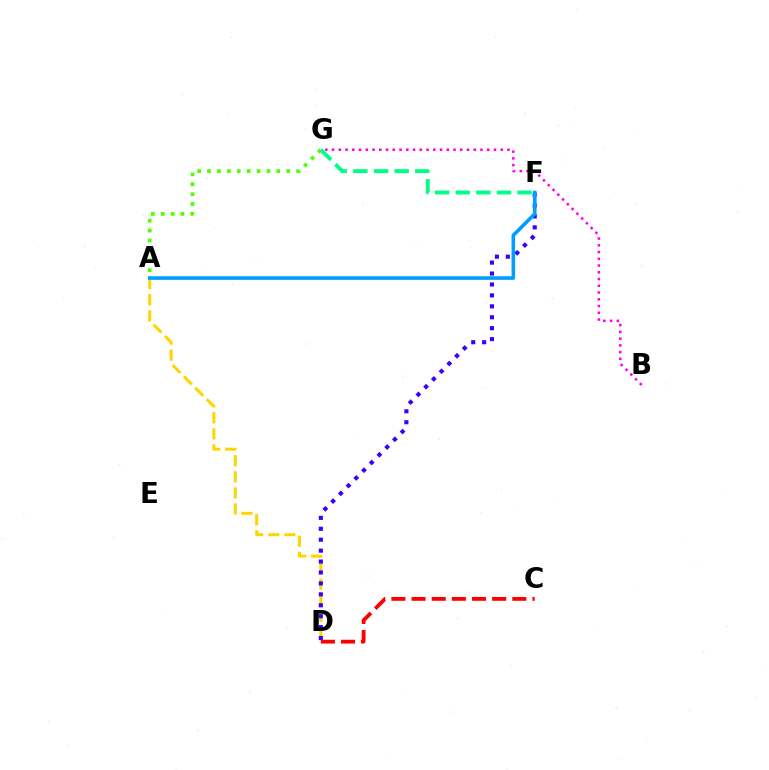{('B', 'G'): [{'color': '#ff00ed', 'line_style': 'dotted', 'thickness': 1.83}], ('A', 'D'): [{'color': '#ffd500', 'line_style': 'dashed', 'thickness': 2.18}], ('A', 'G'): [{'color': '#4fff00', 'line_style': 'dotted', 'thickness': 2.69}], ('D', 'F'): [{'color': '#3700ff', 'line_style': 'dotted', 'thickness': 2.97}], ('C', 'D'): [{'color': '#ff0000', 'line_style': 'dashed', 'thickness': 2.74}], ('F', 'G'): [{'color': '#00ff86', 'line_style': 'dashed', 'thickness': 2.8}], ('A', 'F'): [{'color': '#009eff', 'line_style': 'solid', 'thickness': 2.59}]}